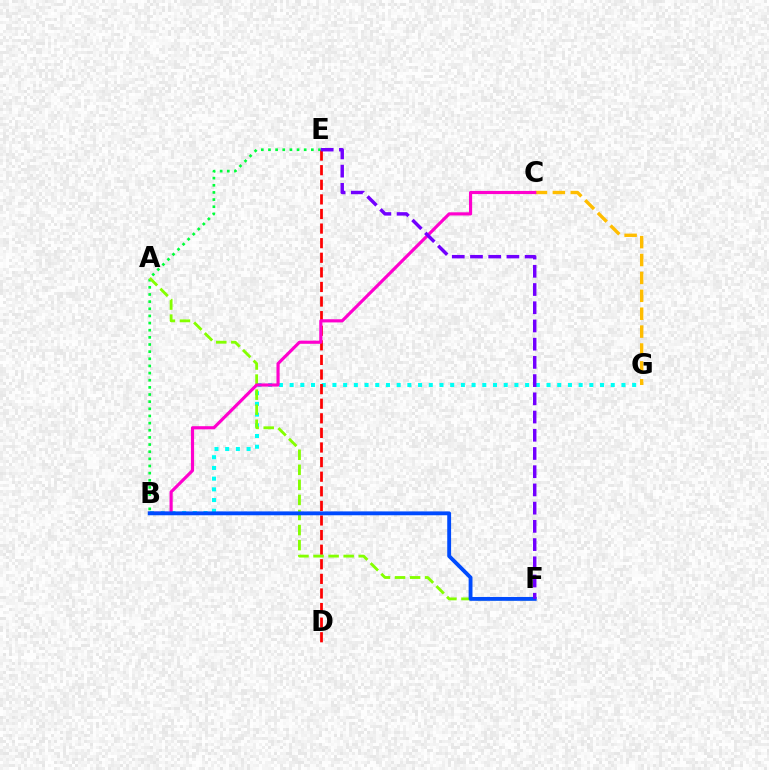{('B', 'E'): [{'color': '#00ff39', 'line_style': 'dotted', 'thickness': 1.94}], ('B', 'G'): [{'color': '#00fff6', 'line_style': 'dotted', 'thickness': 2.91}], ('D', 'E'): [{'color': '#ff0000', 'line_style': 'dashed', 'thickness': 1.98}], ('C', 'G'): [{'color': '#ffbd00', 'line_style': 'dashed', 'thickness': 2.43}], ('A', 'F'): [{'color': '#84ff00', 'line_style': 'dashed', 'thickness': 2.05}], ('B', 'C'): [{'color': '#ff00cf', 'line_style': 'solid', 'thickness': 2.27}], ('B', 'F'): [{'color': '#004bff', 'line_style': 'solid', 'thickness': 2.78}], ('E', 'F'): [{'color': '#7200ff', 'line_style': 'dashed', 'thickness': 2.48}]}